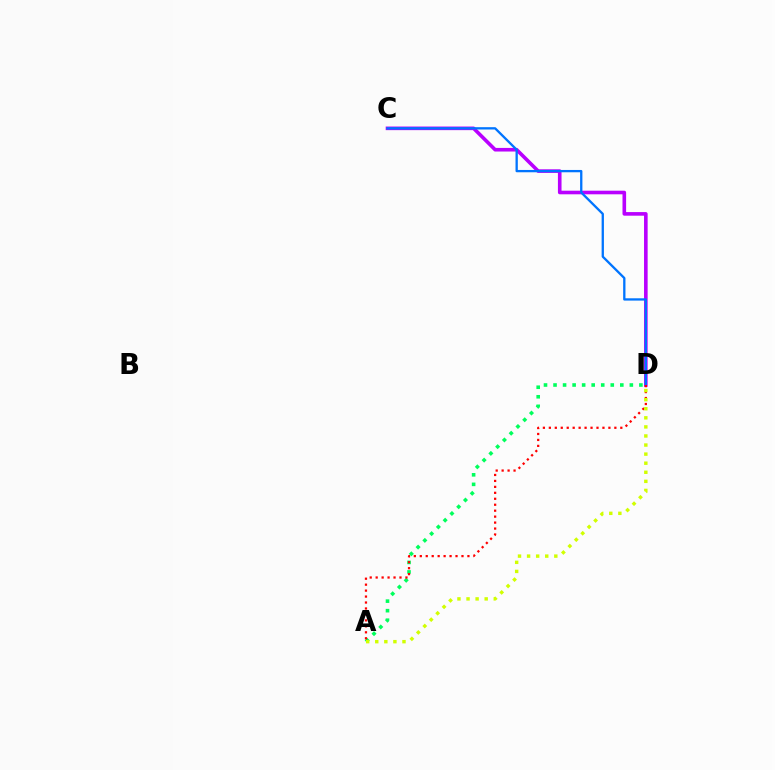{('C', 'D'): [{'color': '#b900ff', 'line_style': 'solid', 'thickness': 2.6}, {'color': '#0074ff', 'line_style': 'solid', 'thickness': 1.66}], ('A', 'D'): [{'color': '#00ff5c', 'line_style': 'dotted', 'thickness': 2.59}, {'color': '#ff0000', 'line_style': 'dotted', 'thickness': 1.62}, {'color': '#d1ff00', 'line_style': 'dotted', 'thickness': 2.47}]}